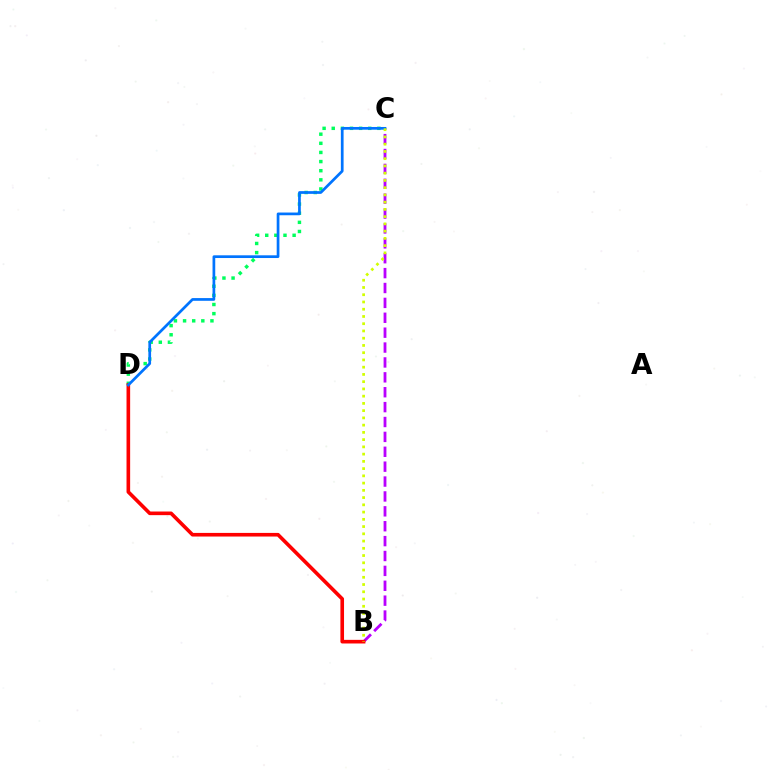{('C', 'D'): [{'color': '#00ff5c', 'line_style': 'dotted', 'thickness': 2.48}, {'color': '#0074ff', 'line_style': 'solid', 'thickness': 1.96}], ('B', 'C'): [{'color': '#b900ff', 'line_style': 'dashed', 'thickness': 2.02}, {'color': '#d1ff00', 'line_style': 'dotted', 'thickness': 1.97}], ('B', 'D'): [{'color': '#ff0000', 'line_style': 'solid', 'thickness': 2.61}]}